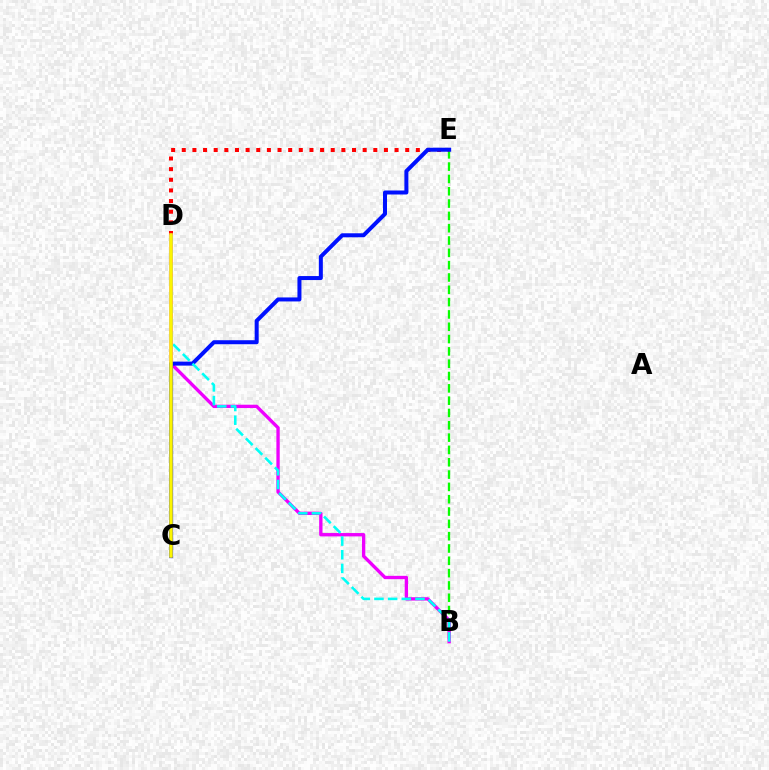{('B', 'E'): [{'color': '#08ff00', 'line_style': 'dashed', 'thickness': 1.67}], ('D', 'E'): [{'color': '#ff0000', 'line_style': 'dotted', 'thickness': 2.89}], ('B', 'D'): [{'color': '#ee00ff', 'line_style': 'solid', 'thickness': 2.41}, {'color': '#00fff6', 'line_style': 'dashed', 'thickness': 1.86}], ('C', 'E'): [{'color': '#0010ff', 'line_style': 'solid', 'thickness': 2.88}], ('C', 'D'): [{'color': '#fcf500', 'line_style': 'solid', 'thickness': 2.54}]}